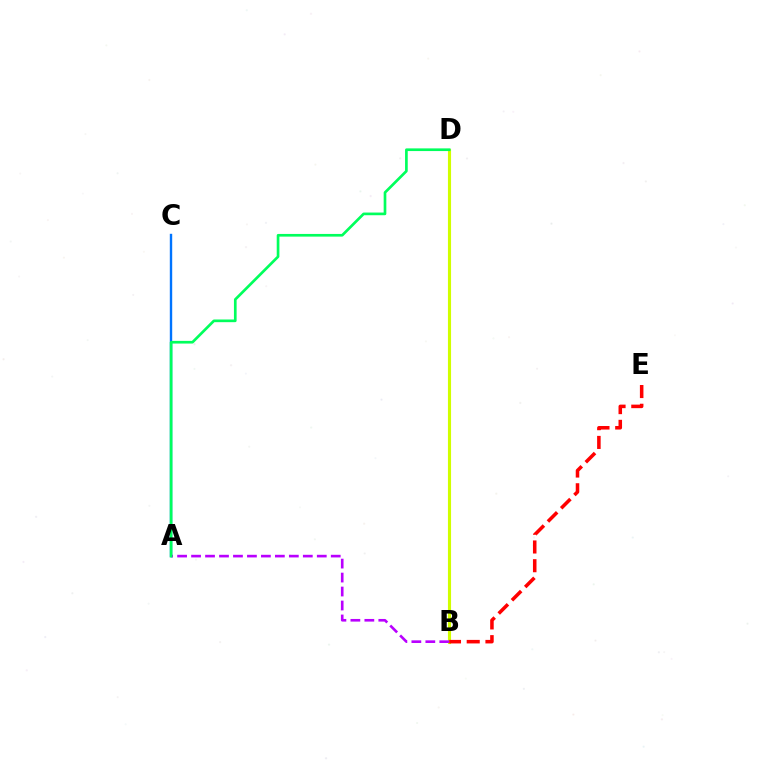{('B', 'D'): [{'color': '#d1ff00', 'line_style': 'solid', 'thickness': 2.25}], ('B', 'E'): [{'color': '#ff0000', 'line_style': 'dashed', 'thickness': 2.54}], ('A', 'C'): [{'color': '#0074ff', 'line_style': 'solid', 'thickness': 1.73}], ('A', 'B'): [{'color': '#b900ff', 'line_style': 'dashed', 'thickness': 1.9}], ('A', 'D'): [{'color': '#00ff5c', 'line_style': 'solid', 'thickness': 1.93}]}